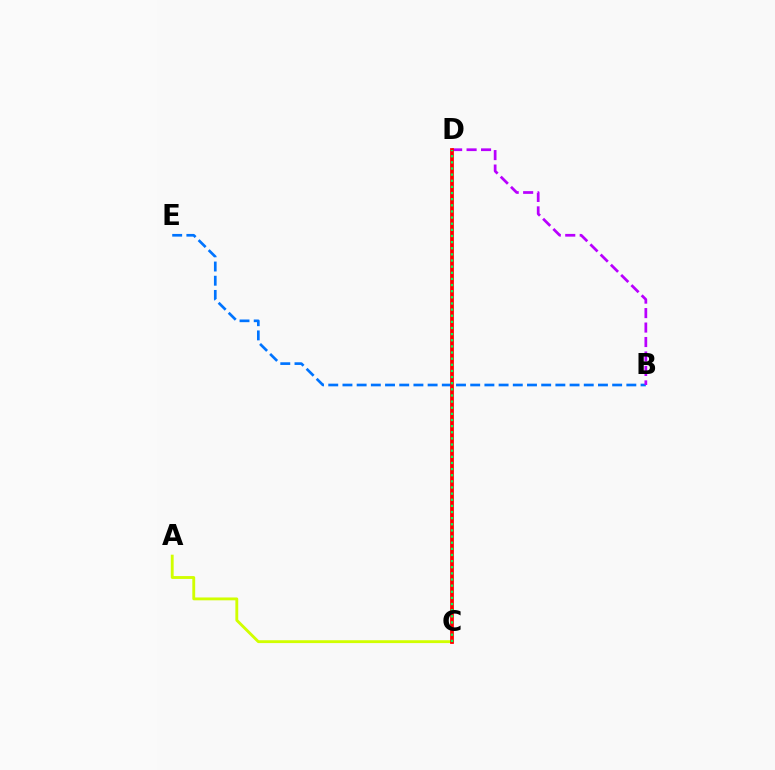{('B', 'E'): [{'color': '#0074ff', 'line_style': 'dashed', 'thickness': 1.93}], ('B', 'D'): [{'color': '#b900ff', 'line_style': 'dashed', 'thickness': 1.96}], ('A', 'C'): [{'color': '#d1ff00', 'line_style': 'solid', 'thickness': 2.06}], ('C', 'D'): [{'color': '#ff0000', 'line_style': 'solid', 'thickness': 2.72}, {'color': '#00ff5c', 'line_style': 'dotted', 'thickness': 1.67}]}